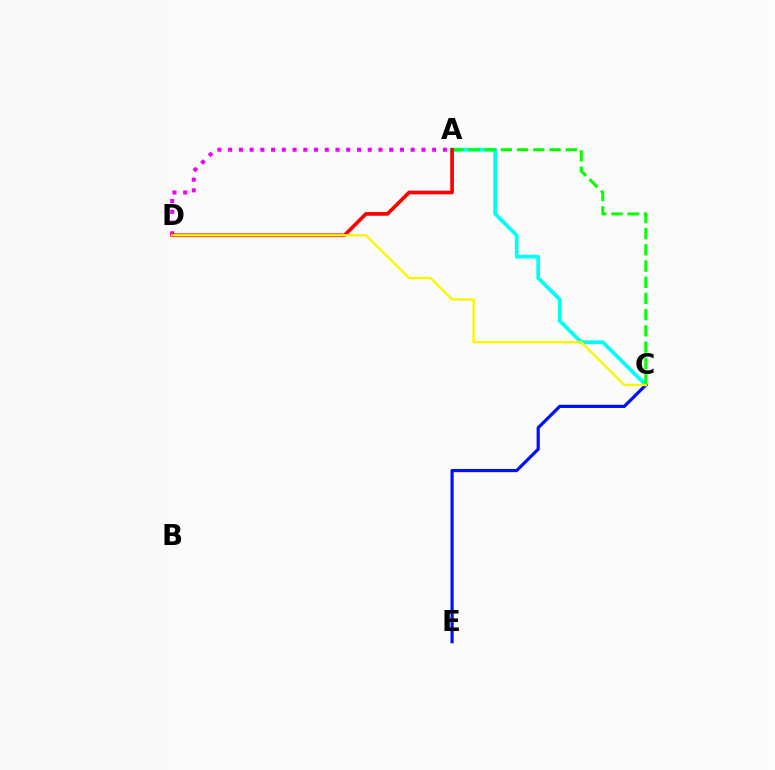{('A', 'C'): [{'color': '#00fff6', 'line_style': 'solid', 'thickness': 2.71}, {'color': '#08ff00', 'line_style': 'dashed', 'thickness': 2.2}], ('C', 'E'): [{'color': '#0010ff', 'line_style': 'solid', 'thickness': 2.3}], ('A', 'D'): [{'color': '#ee00ff', 'line_style': 'dotted', 'thickness': 2.92}, {'color': '#ff0000', 'line_style': 'solid', 'thickness': 2.64}], ('C', 'D'): [{'color': '#fcf500', 'line_style': 'solid', 'thickness': 1.71}]}